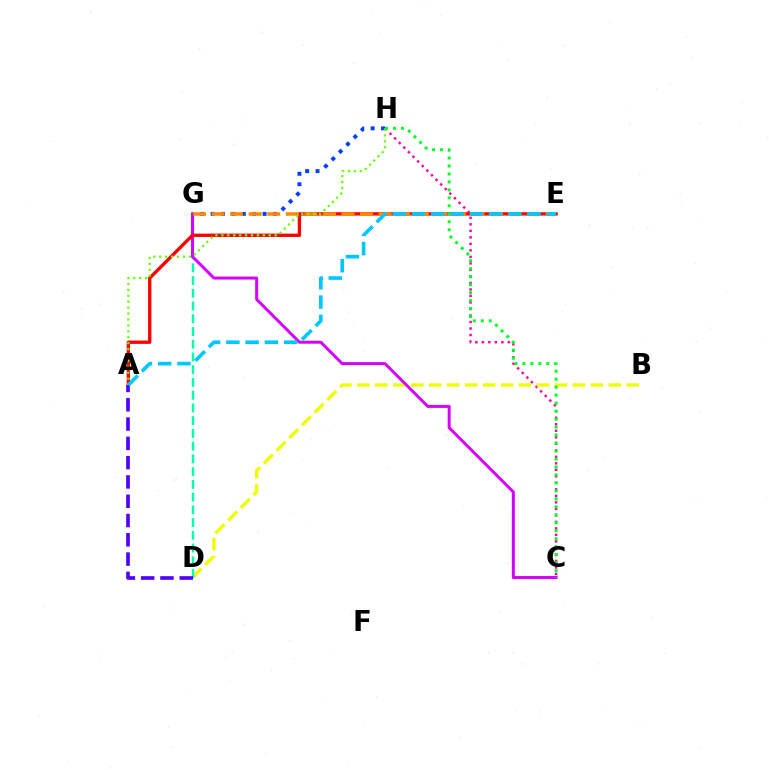{('C', 'H'): [{'color': '#ff00a0', 'line_style': 'dotted', 'thickness': 1.77}, {'color': '#00ff27', 'line_style': 'dotted', 'thickness': 2.17}], ('B', 'D'): [{'color': '#eeff00', 'line_style': 'dashed', 'thickness': 2.44}], ('D', 'G'): [{'color': '#00ffaf', 'line_style': 'dashed', 'thickness': 1.73}], ('G', 'H'): [{'color': '#003fff', 'line_style': 'dotted', 'thickness': 2.83}], ('C', 'G'): [{'color': '#d600ff', 'line_style': 'solid', 'thickness': 2.15}], ('A', 'E'): [{'color': '#ff0000', 'line_style': 'solid', 'thickness': 2.4}, {'color': '#00c7ff', 'line_style': 'dashed', 'thickness': 2.62}], ('E', 'G'): [{'color': '#ff8800', 'line_style': 'dashed', 'thickness': 2.52}], ('A', 'H'): [{'color': '#66ff00', 'line_style': 'dotted', 'thickness': 1.61}], ('A', 'D'): [{'color': '#4f00ff', 'line_style': 'dashed', 'thickness': 2.62}]}